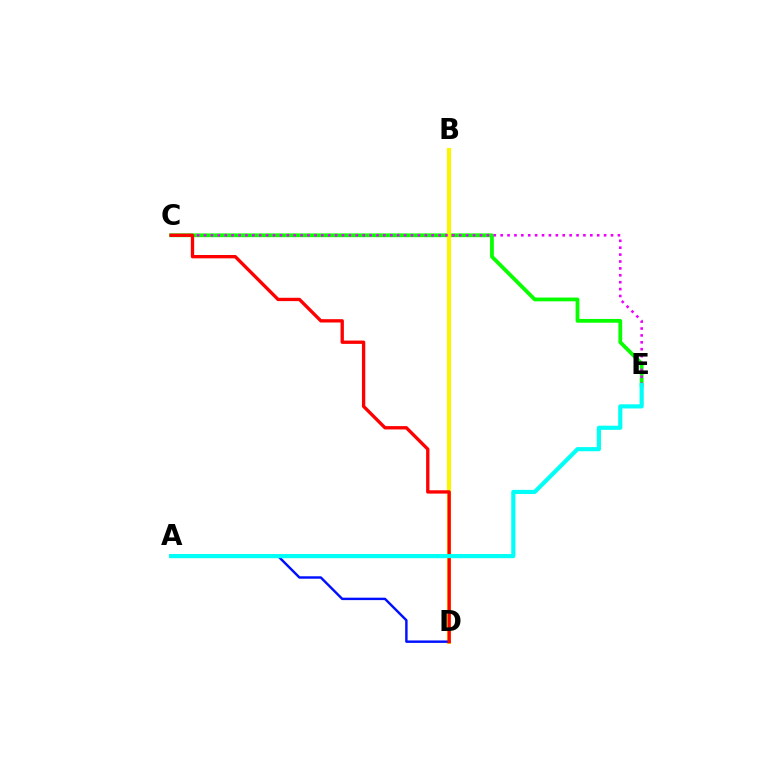{('C', 'E'): [{'color': '#08ff00', 'line_style': 'solid', 'thickness': 2.73}, {'color': '#ee00ff', 'line_style': 'dotted', 'thickness': 1.87}], ('B', 'D'): [{'color': '#fcf500', 'line_style': 'solid', 'thickness': 2.98}], ('A', 'D'): [{'color': '#0010ff', 'line_style': 'solid', 'thickness': 1.75}], ('C', 'D'): [{'color': '#ff0000', 'line_style': 'solid', 'thickness': 2.4}], ('A', 'E'): [{'color': '#00fff6', 'line_style': 'solid', 'thickness': 2.99}]}